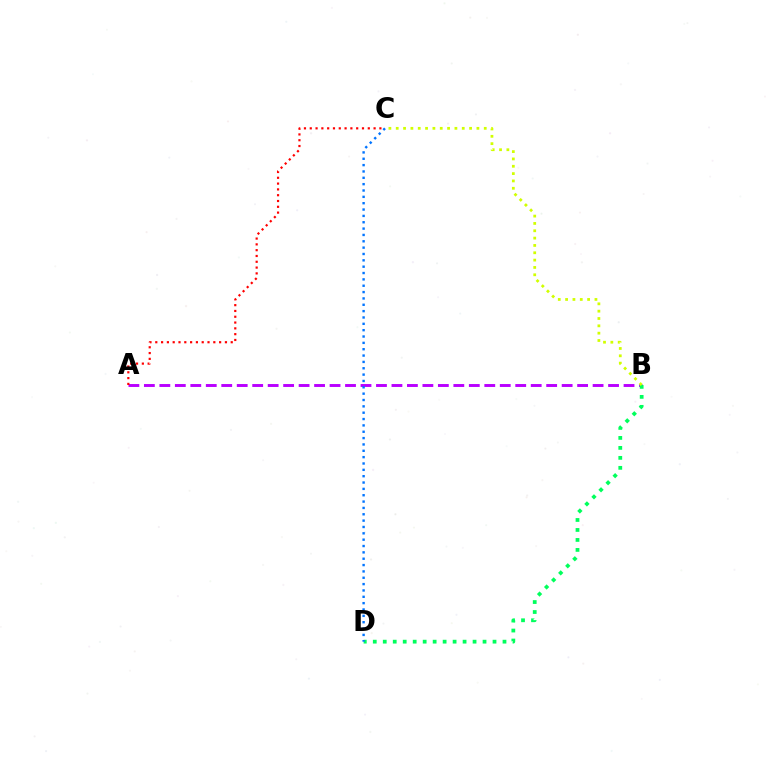{('A', 'B'): [{'color': '#b900ff', 'line_style': 'dashed', 'thickness': 2.1}], ('B', 'D'): [{'color': '#00ff5c', 'line_style': 'dotted', 'thickness': 2.71}], ('A', 'C'): [{'color': '#ff0000', 'line_style': 'dotted', 'thickness': 1.58}], ('C', 'D'): [{'color': '#0074ff', 'line_style': 'dotted', 'thickness': 1.72}], ('B', 'C'): [{'color': '#d1ff00', 'line_style': 'dotted', 'thickness': 1.99}]}